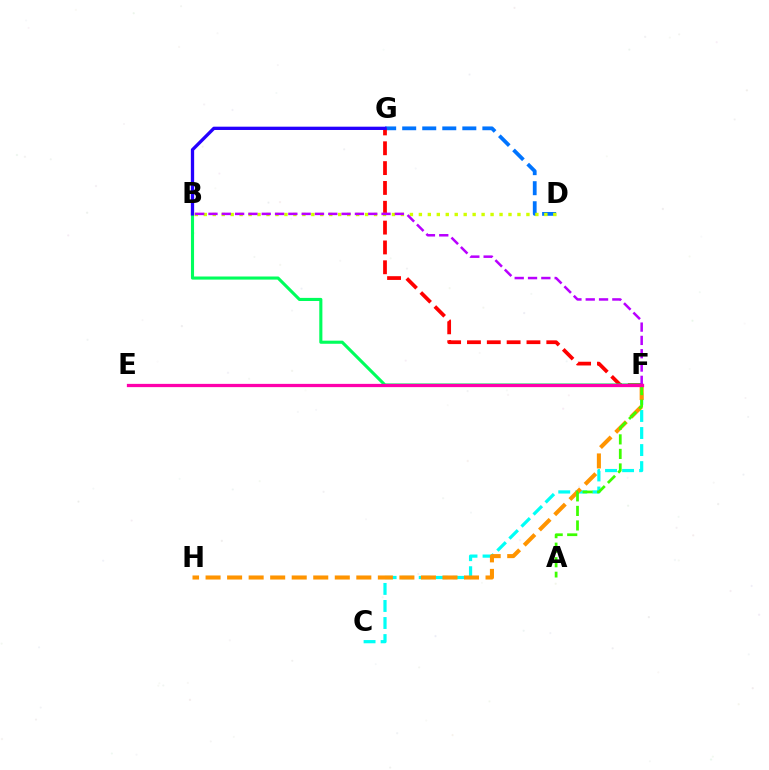{('C', 'F'): [{'color': '#00fff6', 'line_style': 'dashed', 'thickness': 2.32}], ('D', 'G'): [{'color': '#0074ff', 'line_style': 'dashed', 'thickness': 2.72}], ('F', 'H'): [{'color': '#ff9400', 'line_style': 'dashed', 'thickness': 2.93}], ('F', 'G'): [{'color': '#ff0000', 'line_style': 'dashed', 'thickness': 2.69}], ('A', 'F'): [{'color': '#3dff00', 'line_style': 'dashed', 'thickness': 1.98}], ('B', 'F'): [{'color': '#00ff5c', 'line_style': 'solid', 'thickness': 2.23}, {'color': '#b900ff', 'line_style': 'dashed', 'thickness': 1.81}], ('B', 'D'): [{'color': '#d1ff00', 'line_style': 'dotted', 'thickness': 2.44}], ('B', 'G'): [{'color': '#2500ff', 'line_style': 'solid', 'thickness': 2.38}], ('E', 'F'): [{'color': '#ff00ac', 'line_style': 'solid', 'thickness': 2.34}]}